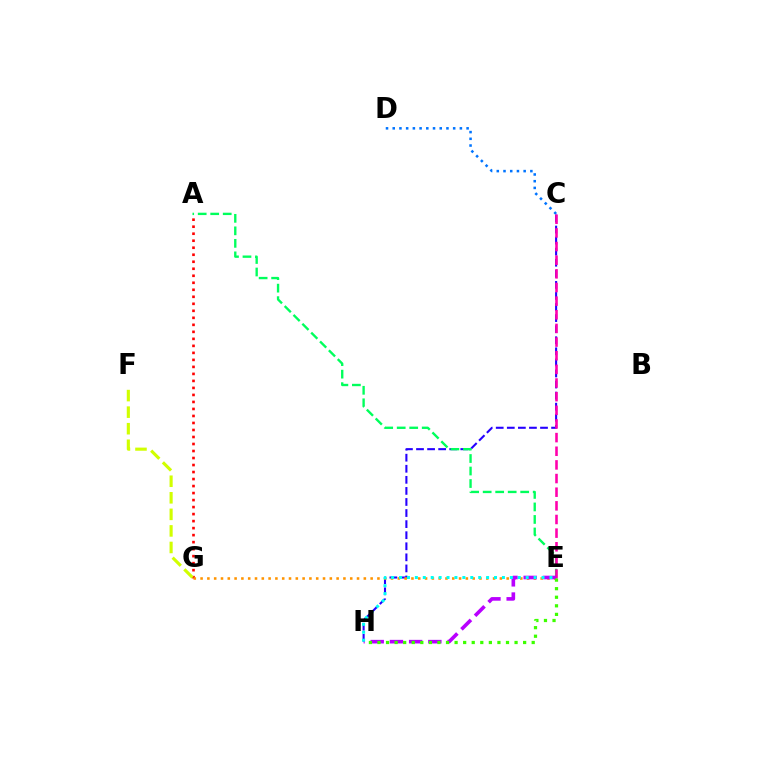{('A', 'G'): [{'color': '#ff0000', 'line_style': 'dotted', 'thickness': 1.9}], ('C', 'H'): [{'color': '#2500ff', 'line_style': 'dashed', 'thickness': 1.5}], ('E', 'G'): [{'color': '#ff9400', 'line_style': 'dotted', 'thickness': 1.85}], ('C', 'D'): [{'color': '#0074ff', 'line_style': 'dotted', 'thickness': 1.82}], ('A', 'E'): [{'color': '#00ff5c', 'line_style': 'dashed', 'thickness': 1.7}], ('F', 'G'): [{'color': '#d1ff00', 'line_style': 'dashed', 'thickness': 2.25}], ('C', 'E'): [{'color': '#ff00ac', 'line_style': 'dashed', 'thickness': 1.85}], ('E', 'H'): [{'color': '#b900ff', 'line_style': 'dashed', 'thickness': 2.61}, {'color': '#00fff6', 'line_style': 'dotted', 'thickness': 2.15}, {'color': '#3dff00', 'line_style': 'dotted', 'thickness': 2.33}]}